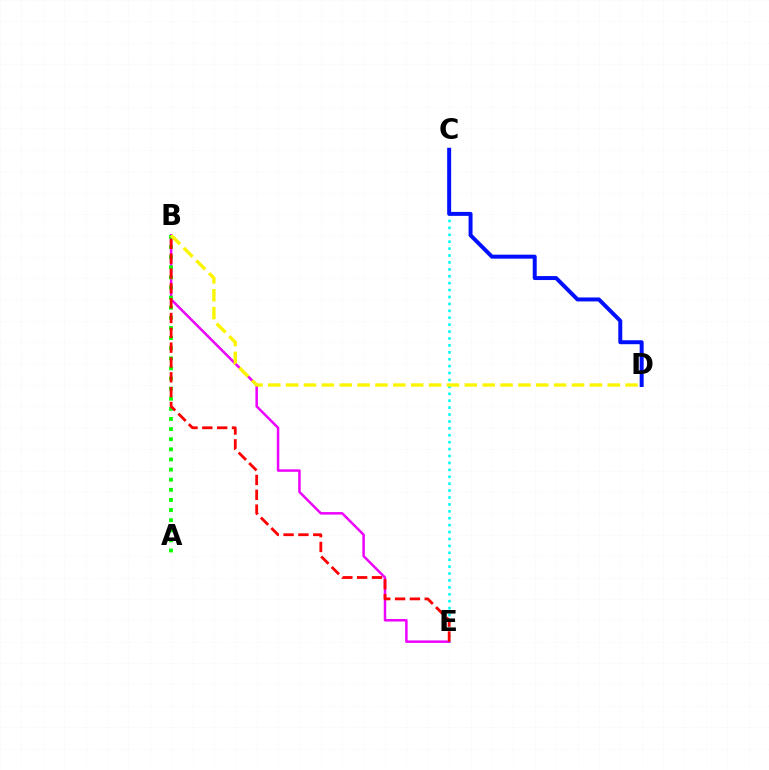{('C', 'E'): [{'color': '#00fff6', 'line_style': 'dotted', 'thickness': 1.88}], ('C', 'D'): [{'color': '#0010ff', 'line_style': 'solid', 'thickness': 2.86}], ('B', 'E'): [{'color': '#ee00ff', 'line_style': 'solid', 'thickness': 1.79}, {'color': '#ff0000', 'line_style': 'dashed', 'thickness': 2.01}], ('A', 'B'): [{'color': '#08ff00', 'line_style': 'dotted', 'thickness': 2.75}], ('B', 'D'): [{'color': '#fcf500', 'line_style': 'dashed', 'thickness': 2.43}]}